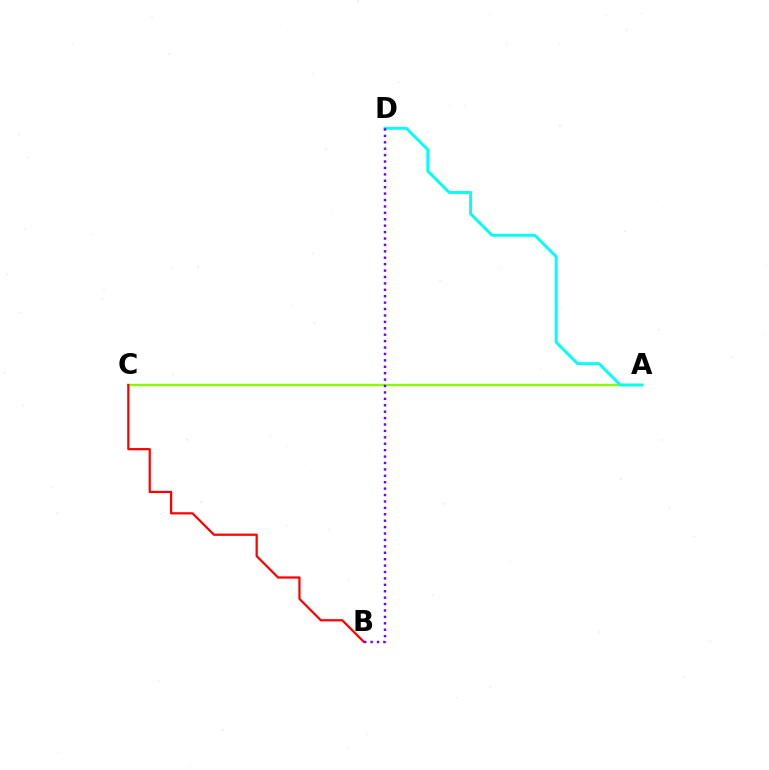{('A', 'C'): [{'color': '#84ff00', 'line_style': 'solid', 'thickness': 1.7}], ('B', 'C'): [{'color': '#ff0000', 'line_style': 'solid', 'thickness': 1.6}], ('A', 'D'): [{'color': '#00fff6', 'line_style': 'solid', 'thickness': 2.08}], ('B', 'D'): [{'color': '#7200ff', 'line_style': 'dotted', 'thickness': 1.74}]}